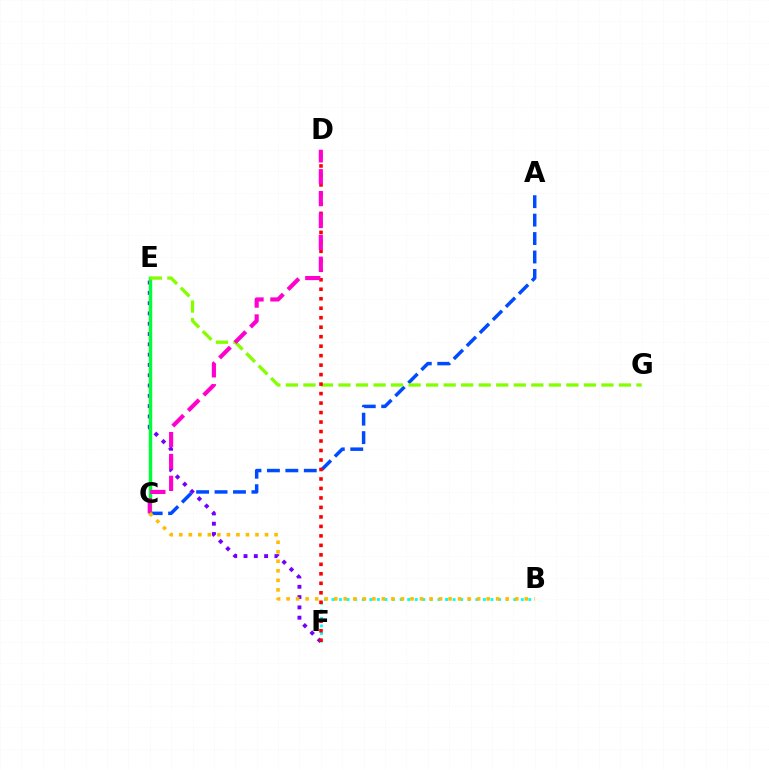{('E', 'F'): [{'color': '#7200ff', 'line_style': 'dotted', 'thickness': 2.8}], ('A', 'C'): [{'color': '#004bff', 'line_style': 'dashed', 'thickness': 2.5}], ('C', 'E'): [{'color': '#00ff39', 'line_style': 'solid', 'thickness': 2.48}], ('B', 'F'): [{'color': '#00fff6', 'line_style': 'dotted', 'thickness': 2.06}], ('E', 'G'): [{'color': '#84ff00', 'line_style': 'dashed', 'thickness': 2.38}], ('D', 'F'): [{'color': '#ff0000', 'line_style': 'dotted', 'thickness': 2.58}], ('C', 'D'): [{'color': '#ff00cf', 'line_style': 'dashed', 'thickness': 2.97}], ('B', 'C'): [{'color': '#ffbd00', 'line_style': 'dotted', 'thickness': 2.59}]}